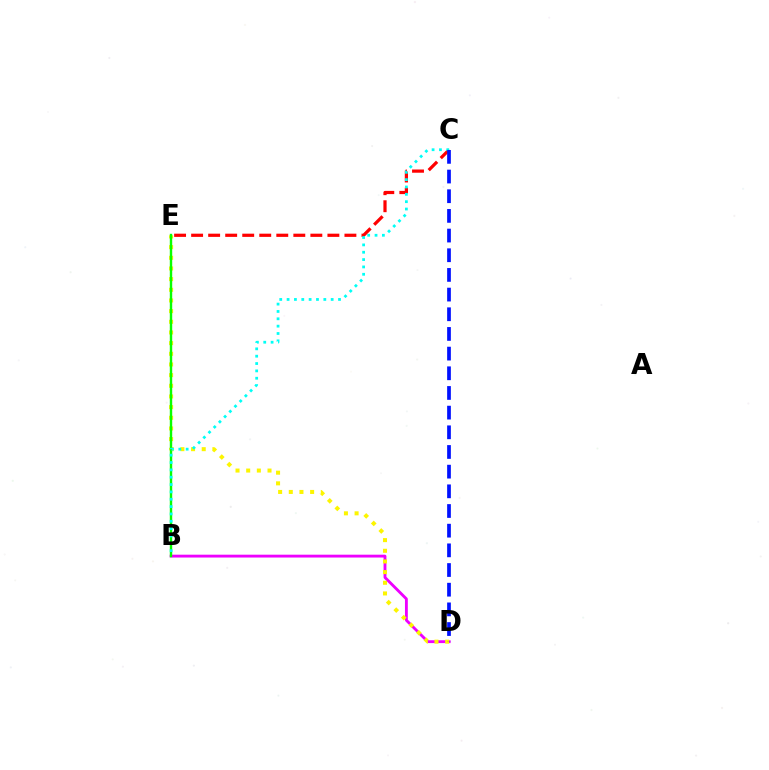{('C', 'E'): [{'color': '#ff0000', 'line_style': 'dashed', 'thickness': 2.31}], ('B', 'D'): [{'color': '#ee00ff', 'line_style': 'solid', 'thickness': 2.05}], ('D', 'E'): [{'color': '#fcf500', 'line_style': 'dotted', 'thickness': 2.9}], ('B', 'E'): [{'color': '#08ff00', 'line_style': 'solid', 'thickness': 1.74}], ('B', 'C'): [{'color': '#00fff6', 'line_style': 'dotted', 'thickness': 2.0}], ('C', 'D'): [{'color': '#0010ff', 'line_style': 'dashed', 'thickness': 2.67}]}